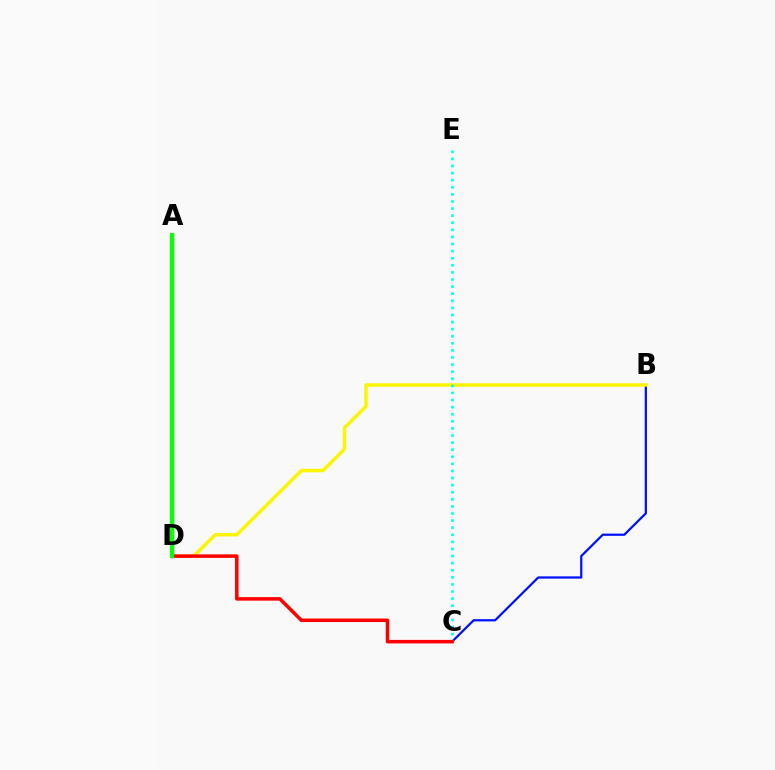{('B', 'C'): [{'color': '#0010ff', 'line_style': 'solid', 'thickness': 1.61}], ('B', 'D'): [{'color': '#fcf500', 'line_style': 'solid', 'thickness': 2.5}], ('C', 'E'): [{'color': '#00fff6', 'line_style': 'dotted', 'thickness': 1.93}], ('C', 'D'): [{'color': '#ff0000', 'line_style': 'solid', 'thickness': 2.53}], ('A', 'D'): [{'color': '#ee00ff', 'line_style': 'solid', 'thickness': 2.49}, {'color': '#08ff00', 'line_style': 'solid', 'thickness': 3.0}]}